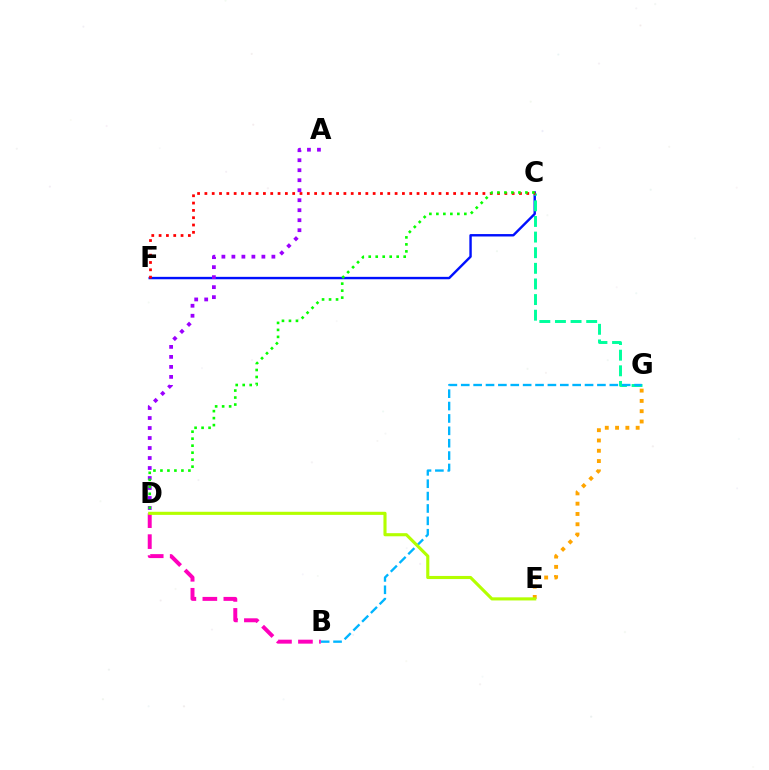{('C', 'F'): [{'color': '#0010ff', 'line_style': 'solid', 'thickness': 1.74}, {'color': '#ff0000', 'line_style': 'dotted', 'thickness': 1.99}], ('E', 'G'): [{'color': '#ffa500', 'line_style': 'dotted', 'thickness': 2.8}], ('B', 'D'): [{'color': '#ff00bd', 'line_style': 'dashed', 'thickness': 2.85}], ('C', 'G'): [{'color': '#00ff9d', 'line_style': 'dashed', 'thickness': 2.12}], ('B', 'G'): [{'color': '#00b5ff', 'line_style': 'dashed', 'thickness': 1.68}], ('A', 'D'): [{'color': '#9b00ff', 'line_style': 'dotted', 'thickness': 2.72}], ('D', 'E'): [{'color': '#b3ff00', 'line_style': 'solid', 'thickness': 2.24}], ('C', 'D'): [{'color': '#08ff00', 'line_style': 'dotted', 'thickness': 1.9}]}